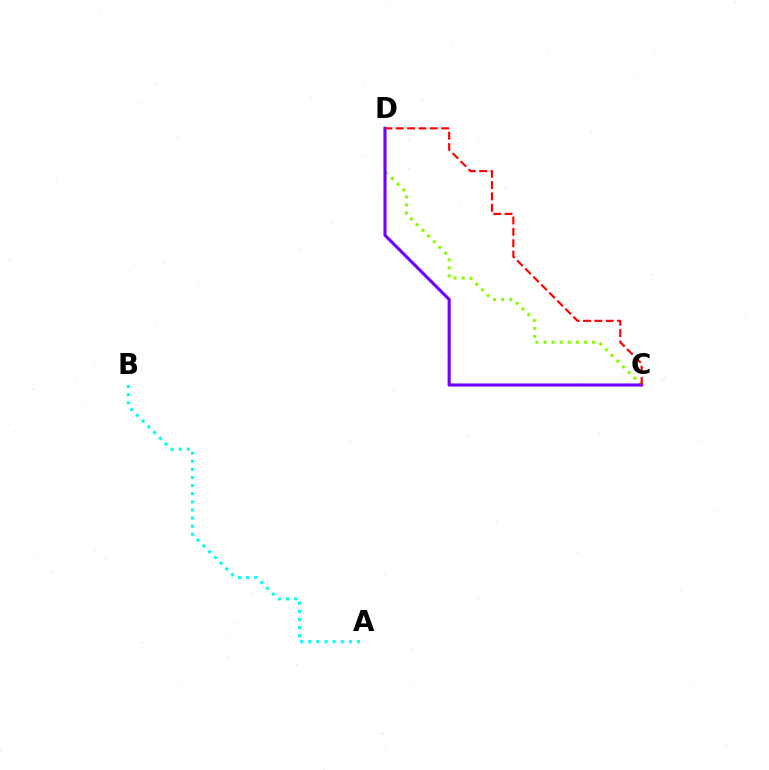{('C', 'D'): [{'color': '#84ff00', 'line_style': 'dotted', 'thickness': 2.19}, {'color': '#7200ff', 'line_style': 'solid', 'thickness': 2.24}, {'color': '#ff0000', 'line_style': 'dashed', 'thickness': 1.54}], ('A', 'B'): [{'color': '#00fff6', 'line_style': 'dotted', 'thickness': 2.21}]}